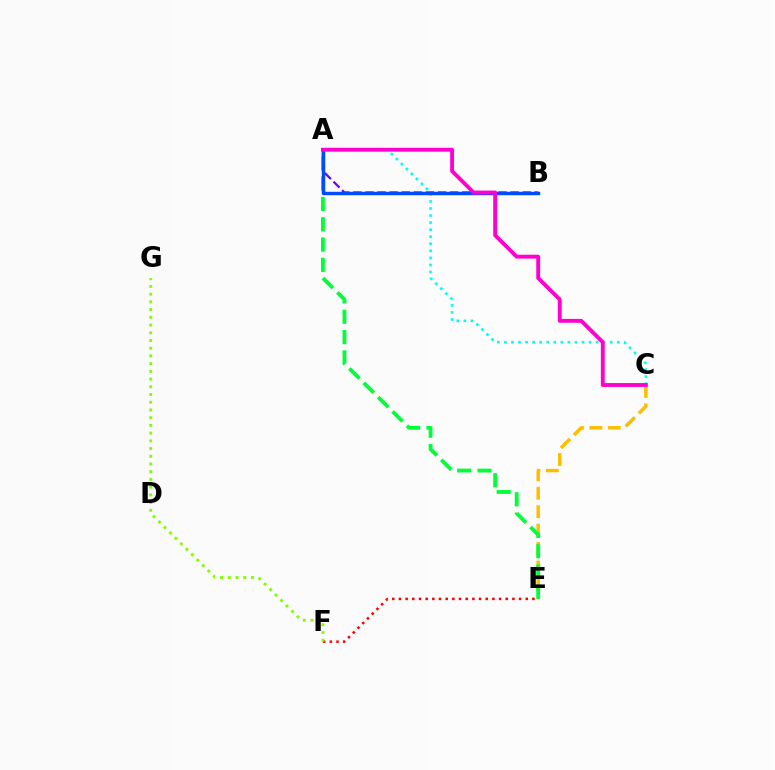{('E', 'F'): [{'color': '#ff0000', 'line_style': 'dotted', 'thickness': 1.81}], ('A', 'B'): [{'color': '#7200ff', 'line_style': 'dashed', 'thickness': 1.64}, {'color': '#004bff', 'line_style': 'solid', 'thickness': 2.47}], ('C', 'E'): [{'color': '#ffbd00', 'line_style': 'dashed', 'thickness': 2.5}], ('A', 'C'): [{'color': '#00fff6', 'line_style': 'dotted', 'thickness': 1.92}, {'color': '#ff00cf', 'line_style': 'solid', 'thickness': 2.79}], ('F', 'G'): [{'color': '#84ff00', 'line_style': 'dotted', 'thickness': 2.1}], ('A', 'E'): [{'color': '#00ff39', 'line_style': 'dashed', 'thickness': 2.76}]}